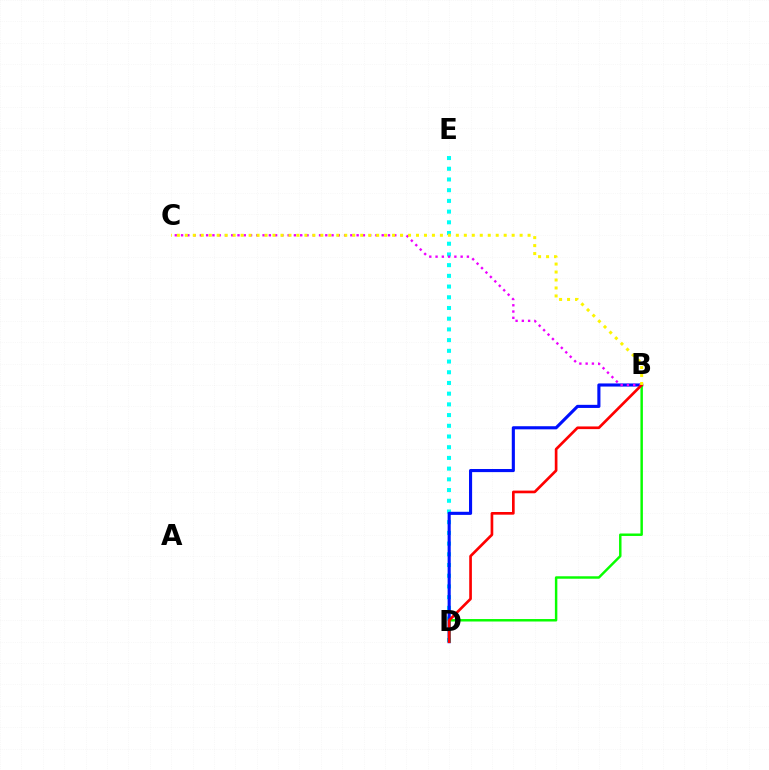{('D', 'E'): [{'color': '#00fff6', 'line_style': 'dotted', 'thickness': 2.91}], ('B', 'D'): [{'color': '#0010ff', 'line_style': 'solid', 'thickness': 2.24}, {'color': '#08ff00', 'line_style': 'solid', 'thickness': 1.77}, {'color': '#ff0000', 'line_style': 'solid', 'thickness': 1.93}], ('B', 'C'): [{'color': '#ee00ff', 'line_style': 'dotted', 'thickness': 1.7}, {'color': '#fcf500', 'line_style': 'dotted', 'thickness': 2.17}]}